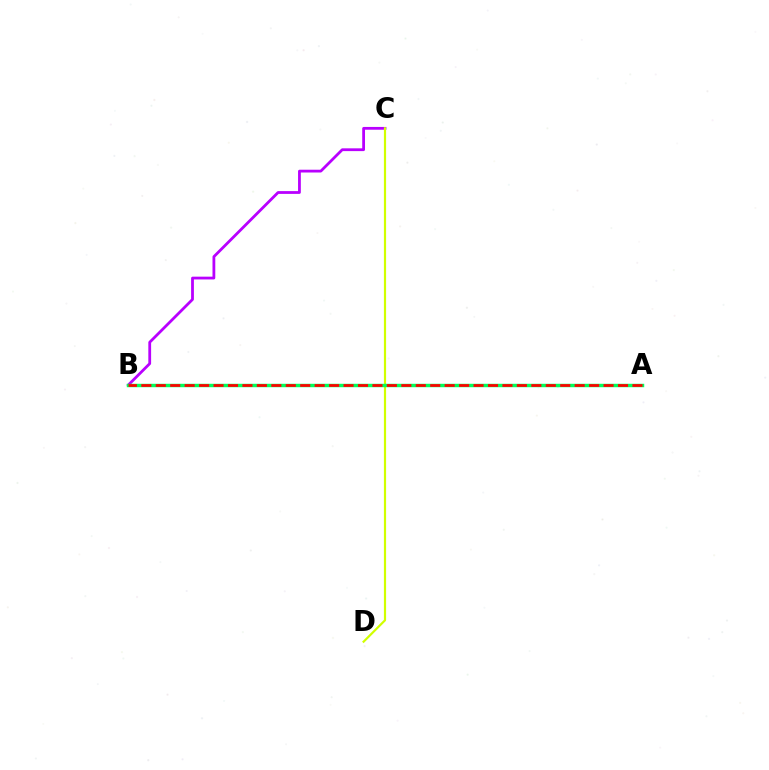{('B', 'C'): [{'color': '#b900ff', 'line_style': 'solid', 'thickness': 2.01}], ('C', 'D'): [{'color': '#d1ff00', 'line_style': 'solid', 'thickness': 1.57}], ('A', 'B'): [{'color': '#0074ff', 'line_style': 'solid', 'thickness': 1.96}, {'color': '#00ff5c', 'line_style': 'solid', 'thickness': 2.48}, {'color': '#ff0000', 'line_style': 'dashed', 'thickness': 1.96}]}